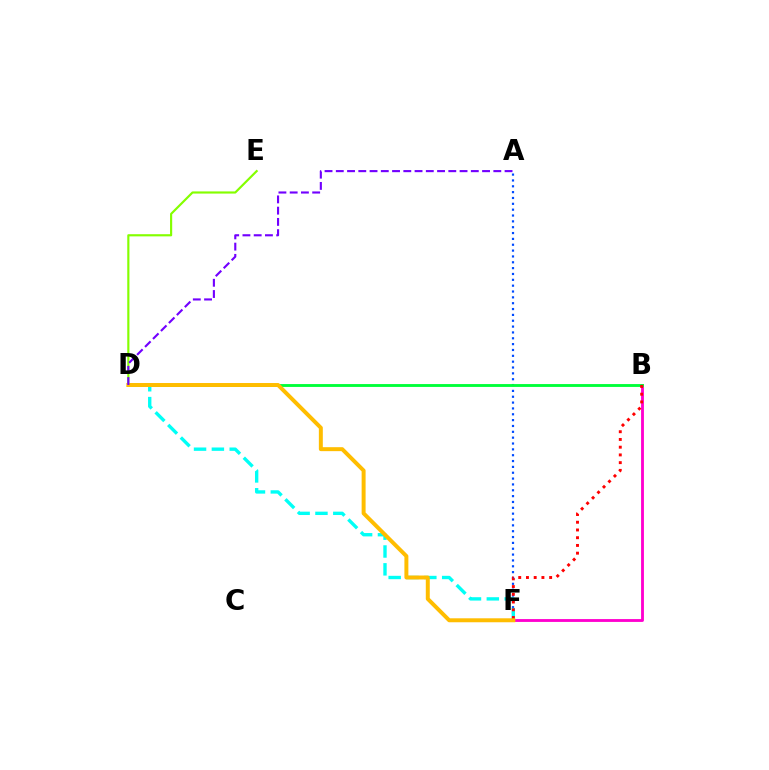{('A', 'F'): [{'color': '#004bff', 'line_style': 'dotted', 'thickness': 1.59}], ('B', 'F'): [{'color': '#ff00cf', 'line_style': 'solid', 'thickness': 2.05}, {'color': '#ff0000', 'line_style': 'dotted', 'thickness': 2.1}], ('B', 'D'): [{'color': '#00ff39', 'line_style': 'solid', 'thickness': 2.06}], ('D', 'F'): [{'color': '#00fff6', 'line_style': 'dashed', 'thickness': 2.42}, {'color': '#ffbd00', 'line_style': 'solid', 'thickness': 2.85}], ('D', 'E'): [{'color': '#84ff00', 'line_style': 'solid', 'thickness': 1.56}], ('A', 'D'): [{'color': '#7200ff', 'line_style': 'dashed', 'thickness': 1.53}]}